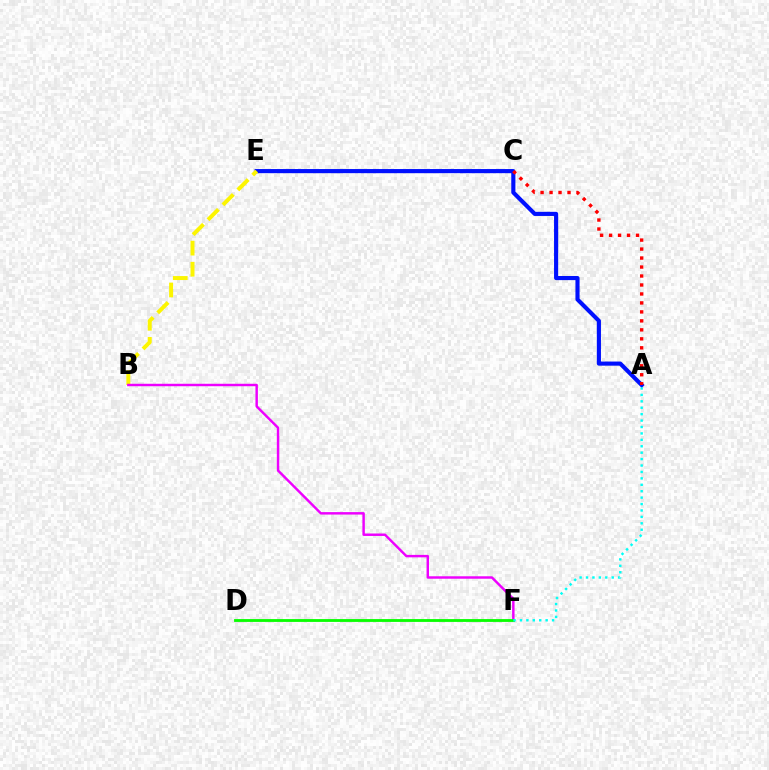{('A', 'E'): [{'color': '#0010ff', 'line_style': 'solid', 'thickness': 2.97}], ('A', 'C'): [{'color': '#ff0000', 'line_style': 'dotted', 'thickness': 2.44}], ('B', 'E'): [{'color': '#fcf500', 'line_style': 'dashed', 'thickness': 2.86}], ('B', 'F'): [{'color': '#ee00ff', 'line_style': 'solid', 'thickness': 1.76}], ('D', 'F'): [{'color': '#08ff00', 'line_style': 'solid', 'thickness': 2.04}], ('A', 'F'): [{'color': '#00fff6', 'line_style': 'dotted', 'thickness': 1.74}]}